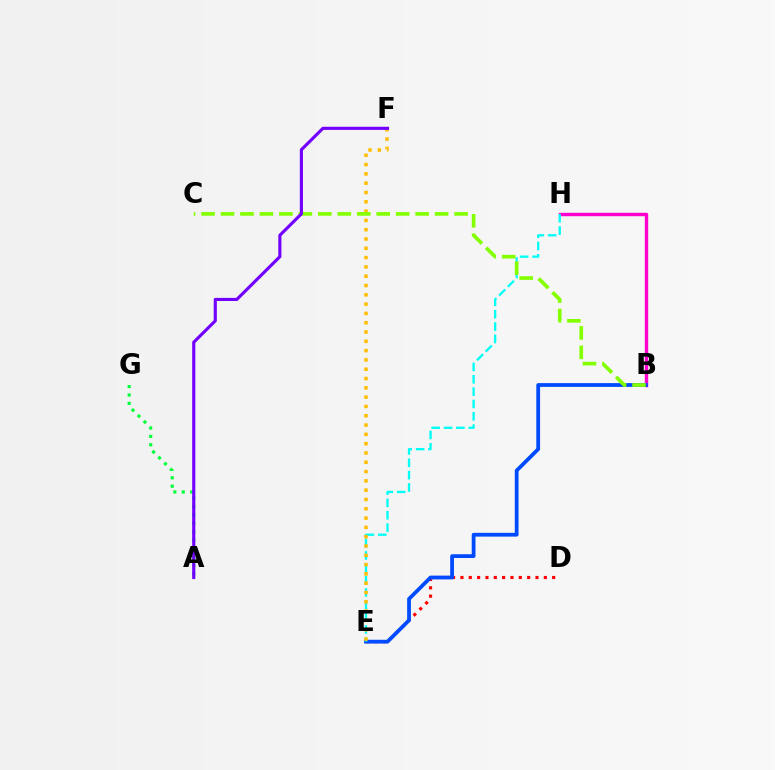{('B', 'H'): [{'color': '#ff00cf', 'line_style': 'solid', 'thickness': 2.44}], ('D', 'E'): [{'color': '#ff0000', 'line_style': 'dotted', 'thickness': 2.27}], ('B', 'E'): [{'color': '#004bff', 'line_style': 'solid', 'thickness': 2.72}], ('E', 'H'): [{'color': '#00fff6', 'line_style': 'dashed', 'thickness': 1.68}], ('A', 'G'): [{'color': '#00ff39', 'line_style': 'dotted', 'thickness': 2.28}], ('E', 'F'): [{'color': '#ffbd00', 'line_style': 'dotted', 'thickness': 2.53}], ('B', 'C'): [{'color': '#84ff00', 'line_style': 'dashed', 'thickness': 2.64}], ('A', 'F'): [{'color': '#7200ff', 'line_style': 'solid', 'thickness': 2.25}]}